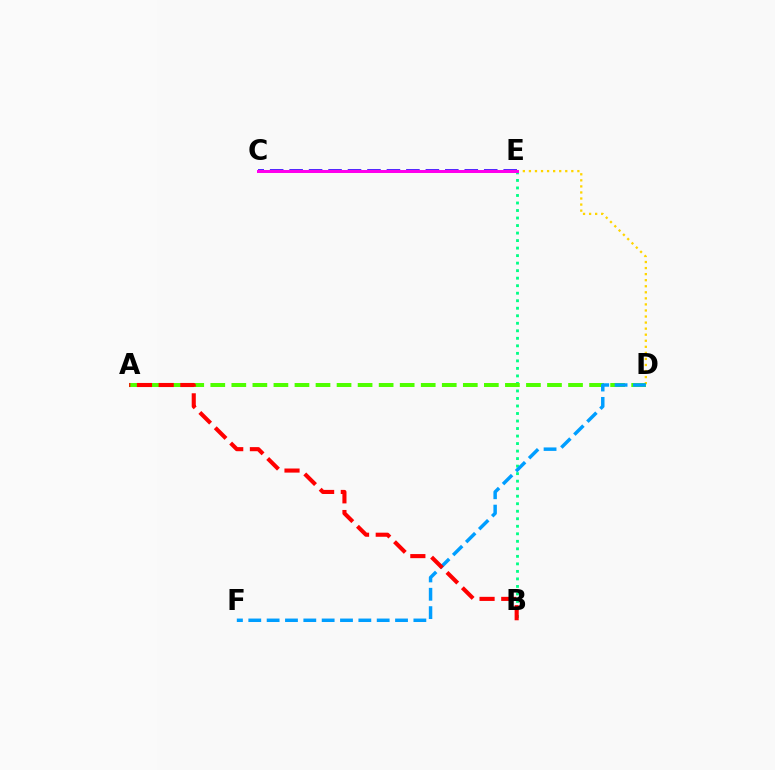{('C', 'E'): [{'color': '#3700ff', 'line_style': 'dashed', 'thickness': 2.64}, {'color': '#ff00ed', 'line_style': 'solid', 'thickness': 2.16}], ('B', 'E'): [{'color': '#00ff86', 'line_style': 'dotted', 'thickness': 2.04}], ('D', 'E'): [{'color': '#ffd500', 'line_style': 'dotted', 'thickness': 1.65}], ('A', 'D'): [{'color': '#4fff00', 'line_style': 'dashed', 'thickness': 2.86}], ('D', 'F'): [{'color': '#009eff', 'line_style': 'dashed', 'thickness': 2.49}], ('A', 'B'): [{'color': '#ff0000', 'line_style': 'dashed', 'thickness': 2.95}]}